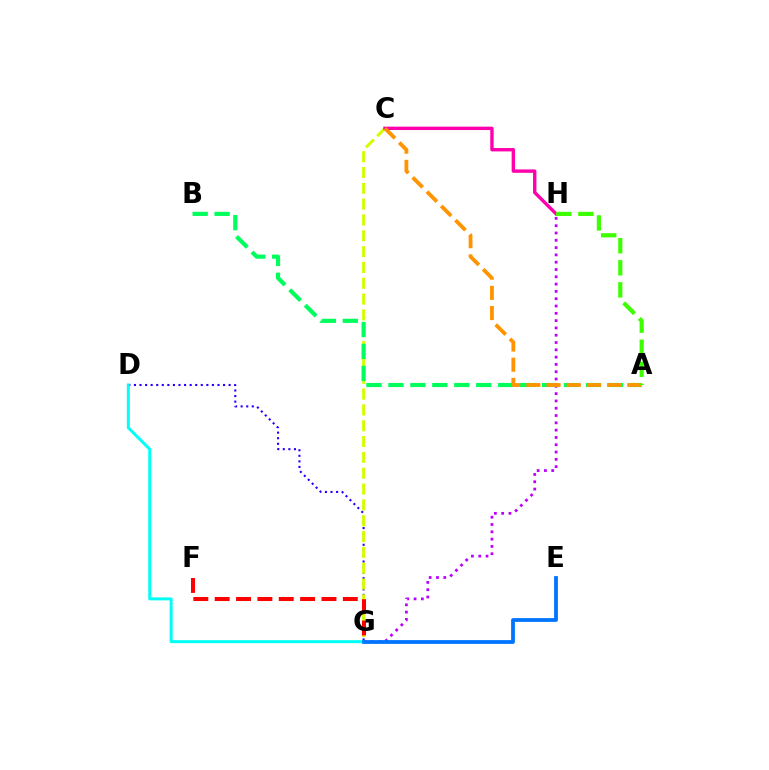{('D', 'G'): [{'color': '#2500ff', 'line_style': 'dotted', 'thickness': 1.51}, {'color': '#00fff6', 'line_style': 'solid', 'thickness': 2.14}], ('C', 'G'): [{'color': '#d1ff00', 'line_style': 'dashed', 'thickness': 2.15}], ('G', 'H'): [{'color': '#b900ff', 'line_style': 'dotted', 'thickness': 1.98}], ('A', 'B'): [{'color': '#00ff5c', 'line_style': 'dashed', 'thickness': 2.98}], ('C', 'H'): [{'color': '#ff00ac', 'line_style': 'solid', 'thickness': 2.43}], ('A', 'C'): [{'color': '#ff9400', 'line_style': 'dashed', 'thickness': 2.74}], ('A', 'H'): [{'color': '#3dff00', 'line_style': 'dashed', 'thickness': 3.0}], ('F', 'G'): [{'color': '#ff0000', 'line_style': 'dashed', 'thickness': 2.9}], ('E', 'G'): [{'color': '#0074ff', 'line_style': 'solid', 'thickness': 2.72}]}